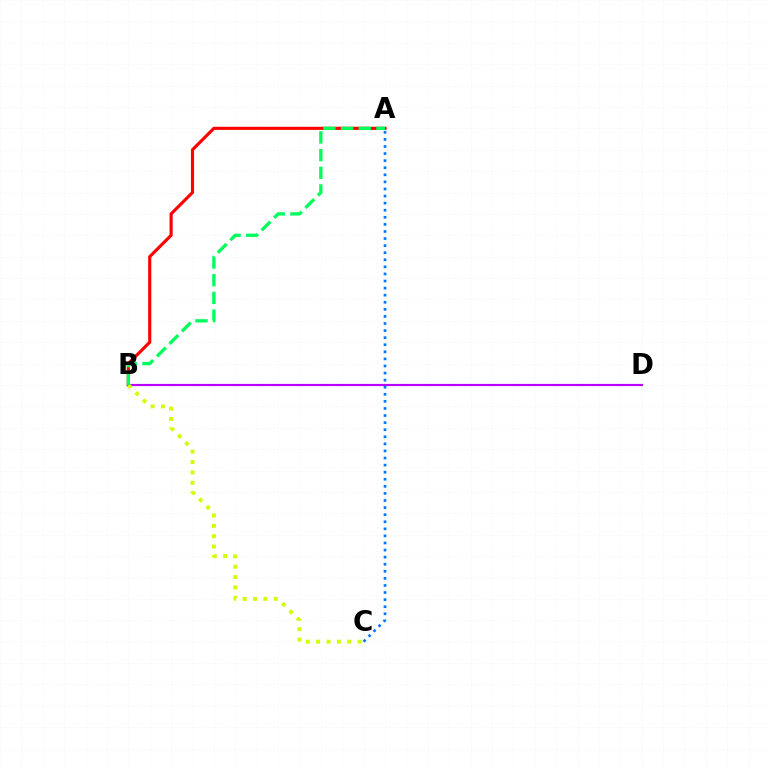{('B', 'D'): [{'color': '#b900ff', 'line_style': 'solid', 'thickness': 1.57}], ('A', 'B'): [{'color': '#ff0000', 'line_style': 'solid', 'thickness': 2.25}, {'color': '#00ff5c', 'line_style': 'dashed', 'thickness': 2.4}], ('A', 'C'): [{'color': '#0074ff', 'line_style': 'dotted', 'thickness': 1.92}], ('B', 'C'): [{'color': '#d1ff00', 'line_style': 'dotted', 'thickness': 2.82}]}